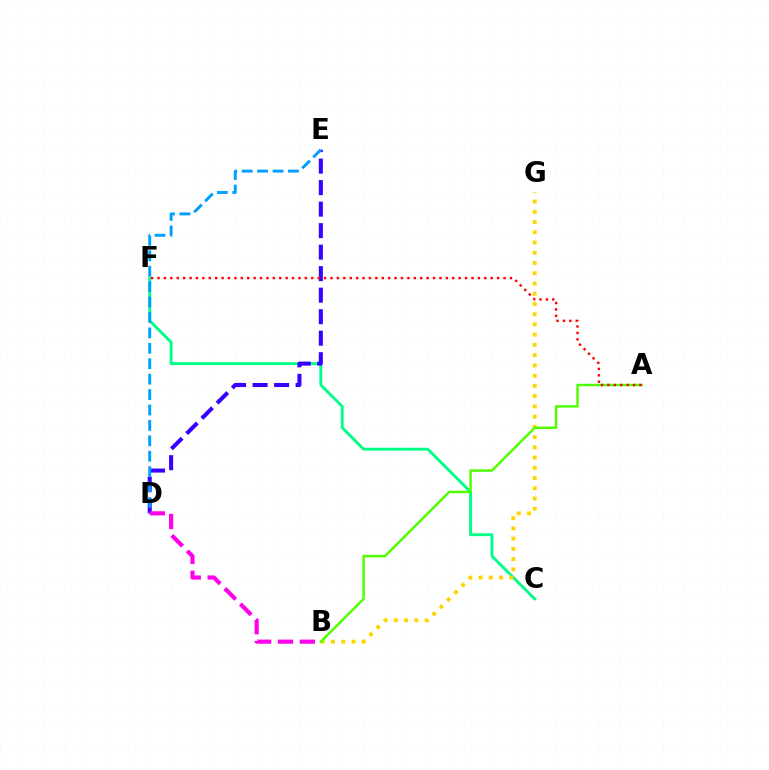{('C', 'F'): [{'color': '#00ff86', 'line_style': 'solid', 'thickness': 2.08}], ('D', 'E'): [{'color': '#3700ff', 'line_style': 'dashed', 'thickness': 2.92}, {'color': '#009eff', 'line_style': 'dashed', 'thickness': 2.09}], ('B', 'G'): [{'color': '#ffd500', 'line_style': 'dotted', 'thickness': 2.78}], ('A', 'B'): [{'color': '#4fff00', 'line_style': 'solid', 'thickness': 1.77}], ('A', 'F'): [{'color': '#ff0000', 'line_style': 'dotted', 'thickness': 1.74}], ('B', 'D'): [{'color': '#ff00ed', 'line_style': 'dashed', 'thickness': 2.97}]}